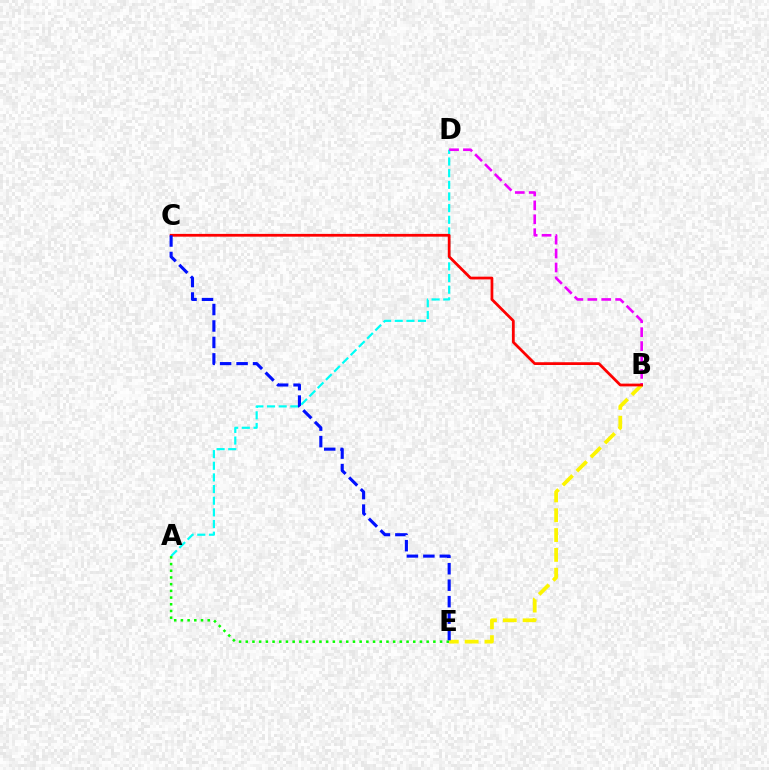{('B', 'E'): [{'color': '#fcf500', 'line_style': 'dashed', 'thickness': 2.7}], ('A', 'D'): [{'color': '#00fff6', 'line_style': 'dashed', 'thickness': 1.58}], ('A', 'E'): [{'color': '#08ff00', 'line_style': 'dotted', 'thickness': 1.82}], ('B', 'D'): [{'color': '#ee00ff', 'line_style': 'dashed', 'thickness': 1.89}], ('B', 'C'): [{'color': '#ff0000', 'line_style': 'solid', 'thickness': 1.99}], ('C', 'E'): [{'color': '#0010ff', 'line_style': 'dashed', 'thickness': 2.24}]}